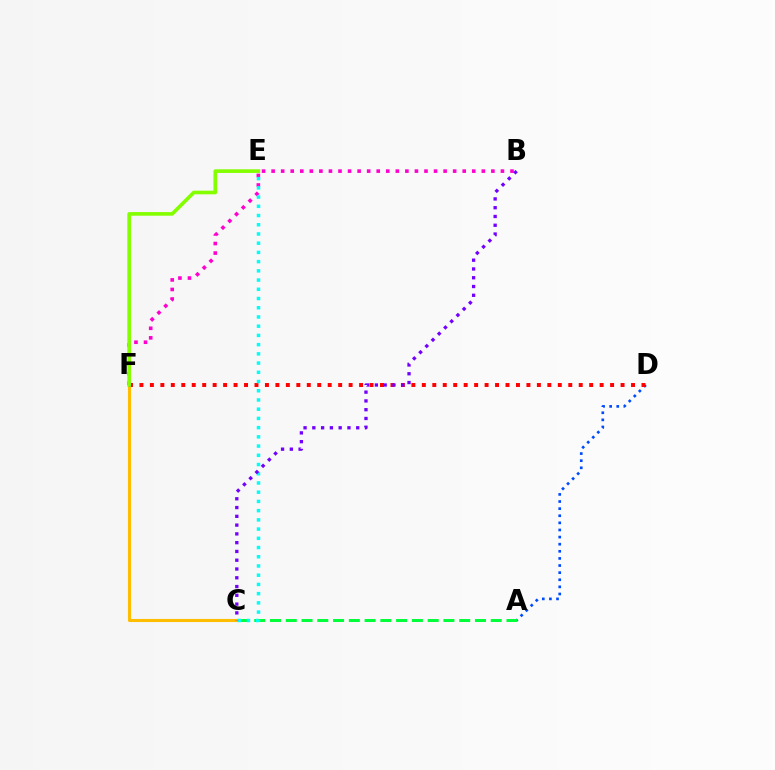{('A', 'D'): [{'color': '#004bff', 'line_style': 'dotted', 'thickness': 1.93}], ('C', 'F'): [{'color': '#ffbd00', 'line_style': 'solid', 'thickness': 2.22}], ('D', 'F'): [{'color': '#ff0000', 'line_style': 'dotted', 'thickness': 2.84}], ('A', 'C'): [{'color': '#00ff39', 'line_style': 'dashed', 'thickness': 2.14}], ('B', 'F'): [{'color': '#ff00cf', 'line_style': 'dotted', 'thickness': 2.6}], ('C', 'E'): [{'color': '#00fff6', 'line_style': 'dotted', 'thickness': 2.51}], ('B', 'C'): [{'color': '#7200ff', 'line_style': 'dotted', 'thickness': 2.38}], ('E', 'F'): [{'color': '#84ff00', 'line_style': 'solid', 'thickness': 2.62}]}